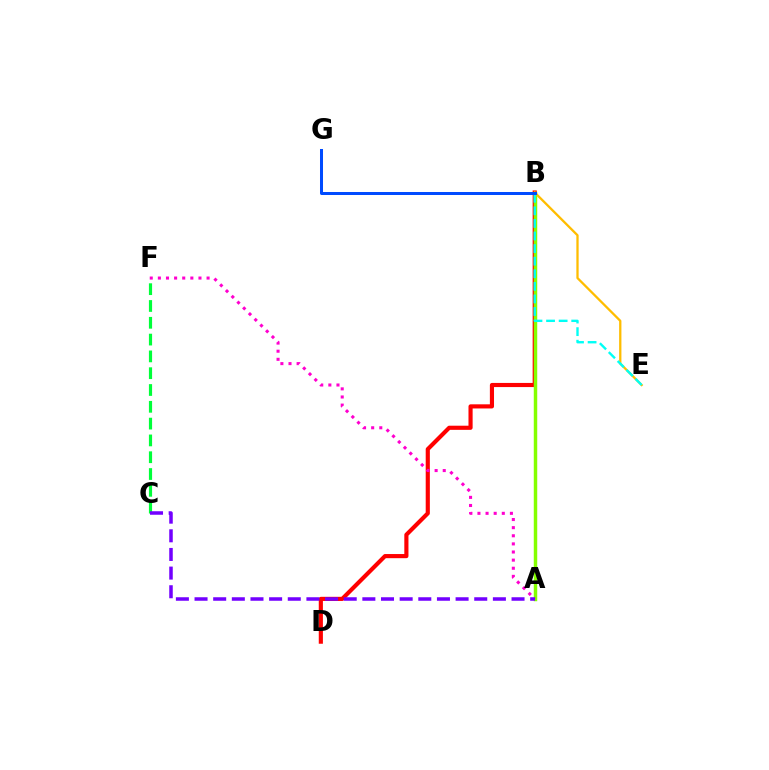{('B', 'D'): [{'color': '#ff0000', 'line_style': 'solid', 'thickness': 2.98}], ('A', 'B'): [{'color': '#84ff00', 'line_style': 'solid', 'thickness': 2.49}], ('C', 'F'): [{'color': '#00ff39', 'line_style': 'dashed', 'thickness': 2.28}], ('B', 'E'): [{'color': '#ffbd00', 'line_style': 'solid', 'thickness': 1.65}, {'color': '#00fff6', 'line_style': 'dashed', 'thickness': 1.71}], ('B', 'G'): [{'color': '#004bff', 'line_style': 'solid', 'thickness': 2.17}], ('A', 'F'): [{'color': '#ff00cf', 'line_style': 'dotted', 'thickness': 2.21}], ('A', 'C'): [{'color': '#7200ff', 'line_style': 'dashed', 'thickness': 2.53}]}